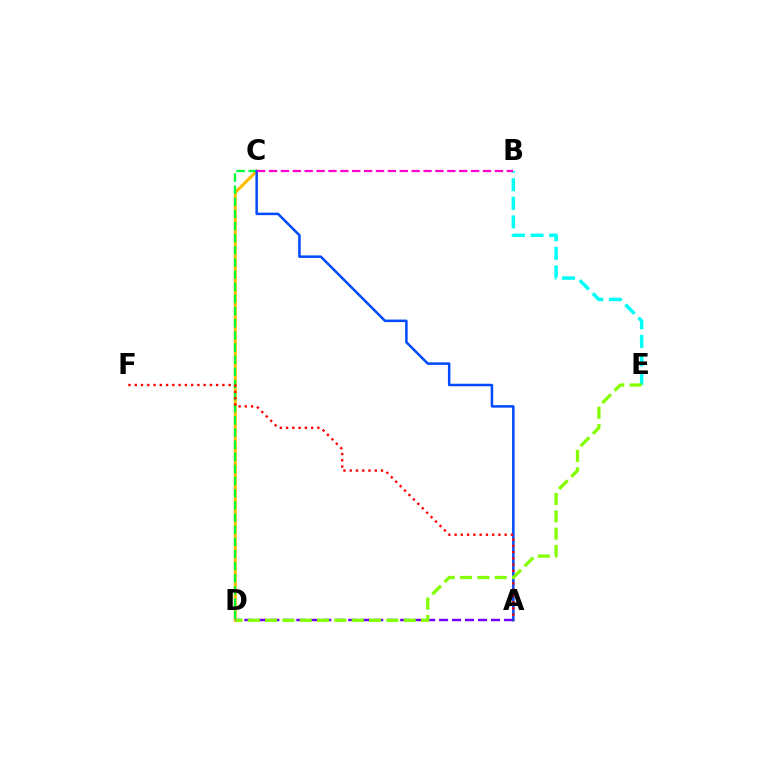{('C', 'D'): [{'color': '#ffbd00', 'line_style': 'solid', 'thickness': 2.19}, {'color': '#00ff39', 'line_style': 'dashed', 'thickness': 1.65}], ('A', 'D'): [{'color': '#7200ff', 'line_style': 'dashed', 'thickness': 1.76}], ('B', 'E'): [{'color': '#00fff6', 'line_style': 'dashed', 'thickness': 2.52}], ('A', 'C'): [{'color': '#004bff', 'line_style': 'solid', 'thickness': 1.81}], ('A', 'F'): [{'color': '#ff0000', 'line_style': 'dotted', 'thickness': 1.7}], ('D', 'E'): [{'color': '#84ff00', 'line_style': 'dashed', 'thickness': 2.35}], ('B', 'C'): [{'color': '#ff00cf', 'line_style': 'dashed', 'thickness': 1.61}]}